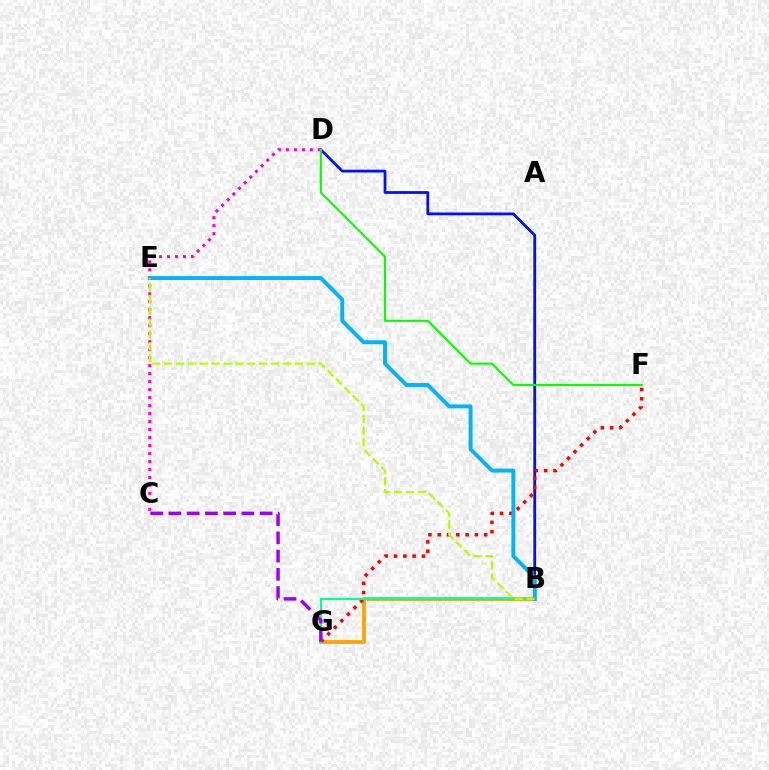{('B', 'G'): [{'color': '#ffa500', 'line_style': 'solid', 'thickness': 2.76}, {'color': '#00ff9d', 'line_style': 'solid', 'thickness': 1.57}], ('B', 'D'): [{'color': '#0010ff', 'line_style': 'solid', 'thickness': 2.01}], ('F', 'G'): [{'color': '#ff0000', 'line_style': 'dotted', 'thickness': 2.53}], ('C', 'D'): [{'color': '#ff00bd', 'line_style': 'dotted', 'thickness': 2.17}], ('C', 'G'): [{'color': '#9b00ff', 'line_style': 'dashed', 'thickness': 2.48}], ('B', 'E'): [{'color': '#00b5ff', 'line_style': 'solid', 'thickness': 2.83}, {'color': '#b3ff00', 'line_style': 'dashed', 'thickness': 1.61}], ('D', 'F'): [{'color': '#08ff00', 'line_style': 'solid', 'thickness': 1.54}]}